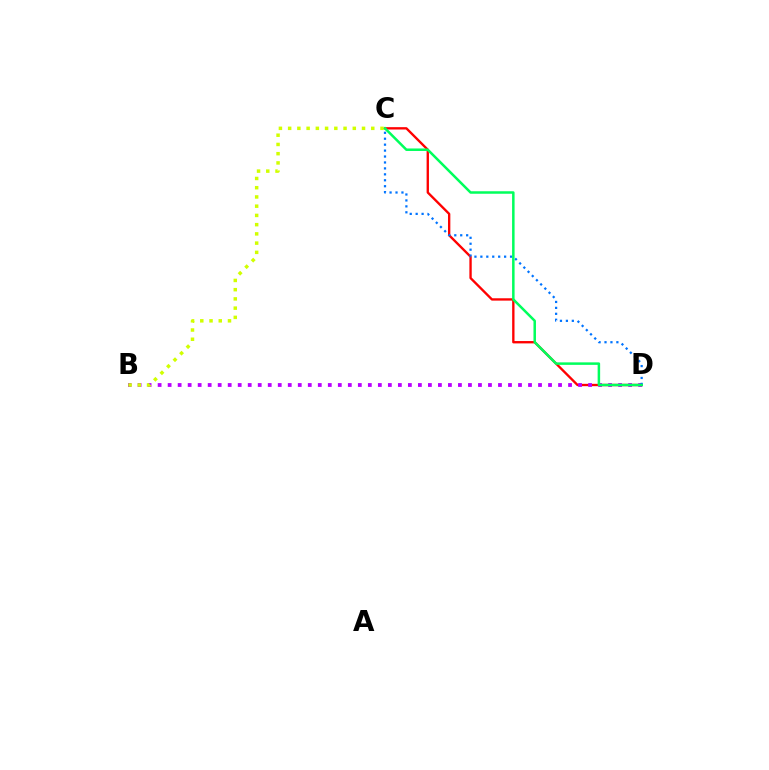{('C', 'D'): [{'color': '#ff0000', 'line_style': 'solid', 'thickness': 1.69}, {'color': '#0074ff', 'line_style': 'dotted', 'thickness': 1.61}, {'color': '#00ff5c', 'line_style': 'solid', 'thickness': 1.8}], ('B', 'D'): [{'color': '#b900ff', 'line_style': 'dotted', 'thickness': 2.72}], ('B', 'C'): [{'color': '#d1ff00', 'line_style': 'dotted', 'thickness': 2.51}]}